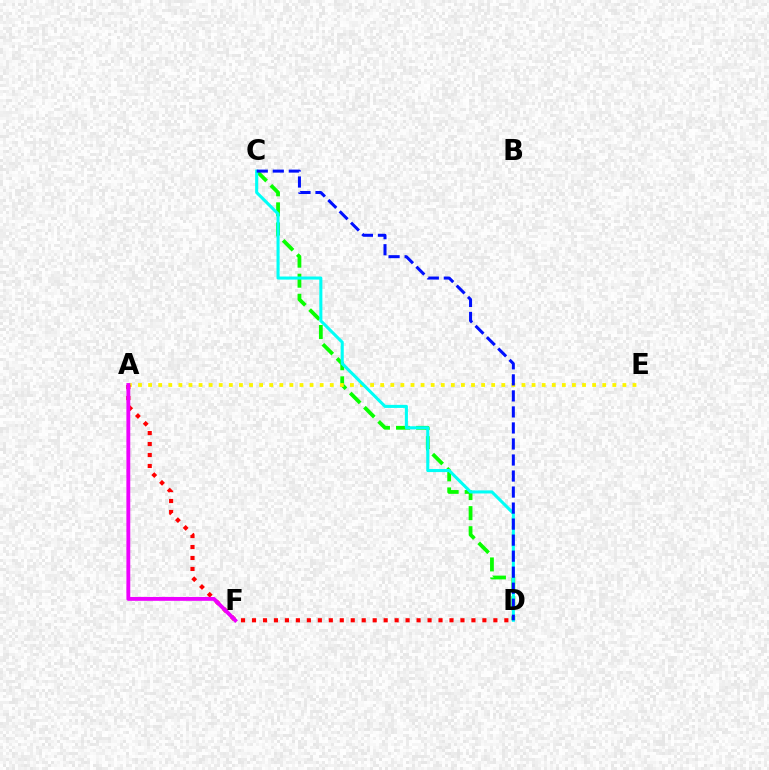{('C', 'D'): [{'color': '#08ff00', 'line_style': 'dashed', 'thickness': 2.72}, {'color': '#00fff6', 'line_style': 'solid', 'thickness': 2.21}, {'color': '#0010ff', 'line_style': 'dashed', 'thickness': 2.18}], ('A', 'E'): [{'color': '#fcf500', 'line_style': 'dotted', 'thickness': 2.74}], ('A', 'D'): [{'color': '#ff0000', 'line_style': 'dotted', 'thickness': 2.98}], ('A', 'F'): [{'color': '#ee00ff', 'line_style': 'solid', 'thickness': 2.78}]}